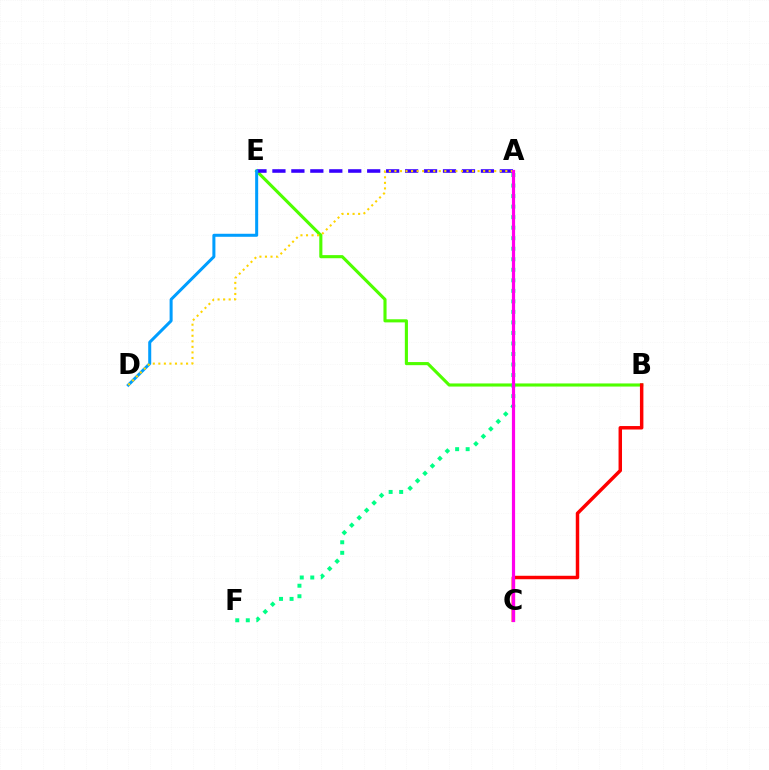{('B', 'E'): [{'color': '#4fff00', 'line_style': 'solid', 'thickness': 2.24}], ('A', 'F'): [{'color': '#00ff86', 'line_style': 'dotted', 'thickness': 2.86}], ('A', 'E'): [{'color': '#3700ff', 'line_style': 'dashed', 'thickness': 2.57}], ('B', 'C'): [{'color': '#ff0000', 'line_style': 'solid', 'thickness': 2.49}], ('D', 'E'): [{'color': '#009eff', 'line_style': 'solid', 'thickness': 2.17}], ('A', 'D'): [{'color': '#ffd500', 'line_style': 'dotted', 'thickness': 1.51}], ('A', 'C'): [{'color': '#ff00ed', 'line_style': 'solid', 'thickness': 2.3}]}